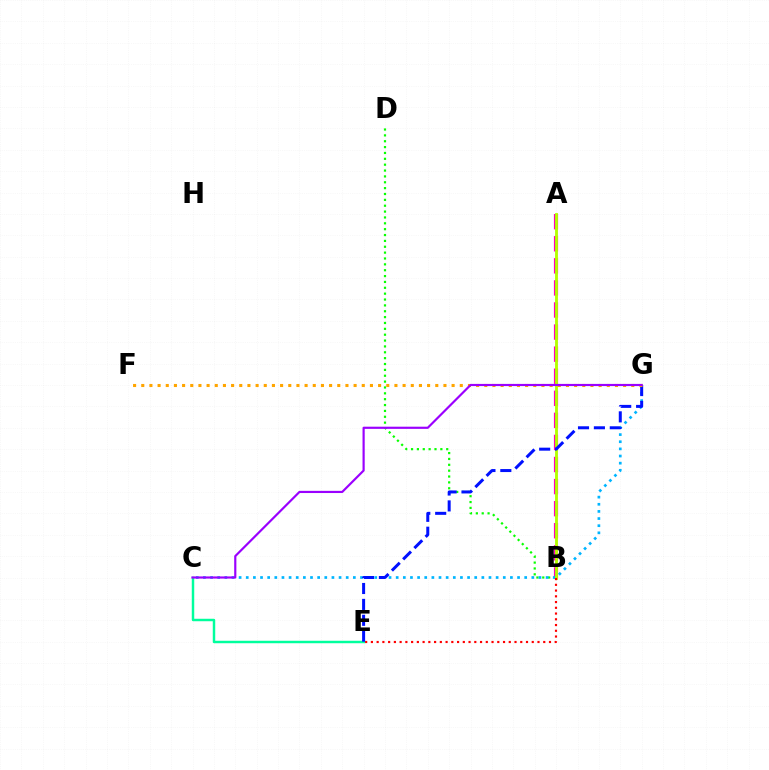{('C', 'E'): [{'color': '#00ff9d', 'line_style': 'solid', 'thickness': 1.77}], ('B', 'D'): [{'color': '#08ff00', 'line_style': 'dotted', 'thickness': 1.59}], ('A', 'B'): [{'color': '#ff00bd', 'line_style': 'dashed', 'thickness': 3.0}, {'color': '#b3ff00', 'line_style': 'solid', 'thickness': 2.06}], ('C', 'G'): [{'color': '#00b5ff', 'line_style': 'dotted', 'thickness': 1.94}, {'color': '#9b00ff', 'line_style': 'solid', 'thickness': 1.57}], ('E', 'G'): [{'color': '#0010ff', 'line_style': 'dashed', 'thickness': 2.16}], ('F', 'G'): [{'color': '#ffa500', 'line_style': 'dotted', 'thickness': 2.22}], ('B', 'E'): [{'color': '#ff0000', 'line_style': 'dotted', 'thickness': 1.56}]}